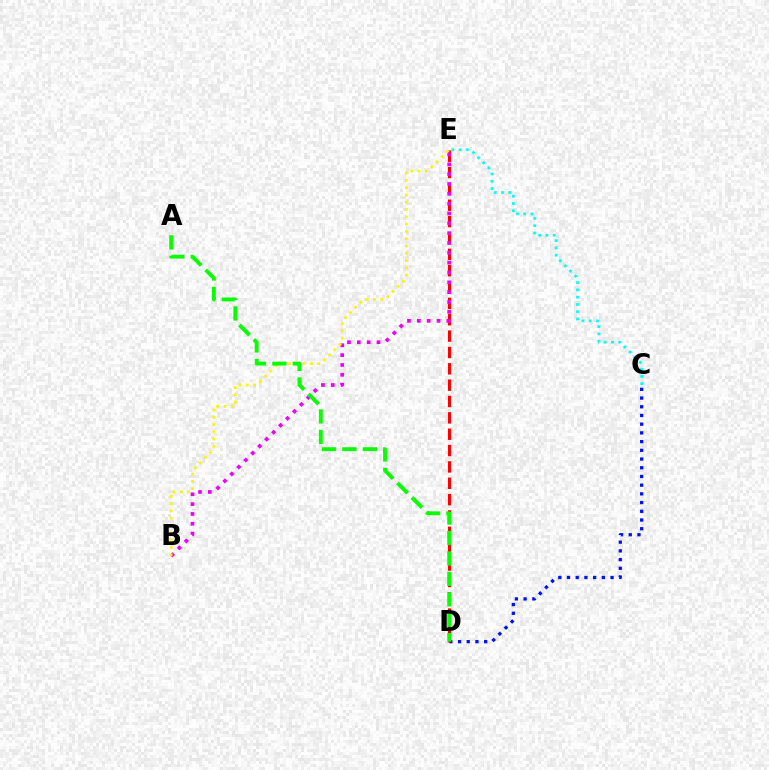{('C', 'D'): [{'color': '#0010ff', 'line_style': 'dotted', 'thickness': 2.37}], ('D', 'E'): [{'color': '#ff0000', 'line_style': 'dashed', 'thickness': 2.22}], ('B', 'E'): [{'color': '#ee00ff', 'line_style': 'dotted', 'thickness': 2.67}, {'color': '#fcf500', 'line_style': 'dotted', 'thickness': 1.98}], ('A', 'D'): [{'color': '#08ff00', 'line_style': 'dashed', 'thickness': 2.78}], ('C', 'E'): [{'color': '#00fff6', 'line_style': 'dotted', 'thickness': 1.97}]}